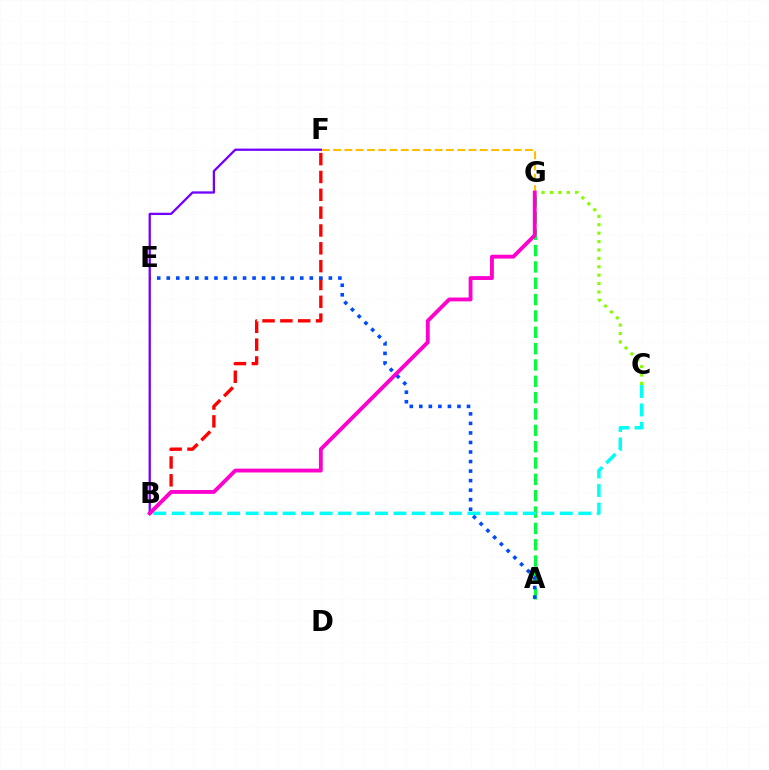{('A', 'G'): [{'color': '#00ff39', 'line_style': 'dashed', 'thickness': 2.22}], ('B', 'C'): [{'color': '#00fff6', 'line_style': 'dashed', 'thickness': 2.51}], ('B', 'F'): [{'color': '#ff0000', 'line_style': 'dashed', 'thickness': 2.42}, {'color': '#7200ff', 'line_style': 'solid', 'thickness': 1.65}], ('F', 'G'): [{'color': '#ffbd00', 'line_style': 'dashed', 'thickness': 1.53}], ('C', 'G'): [{'color': '#84ff00', 'line_style': 'dotted', 'thickness': 2.28}], ('A', 'E'): [{'color': '#004bff', 'line_style': 'dotted', 'thickness': 2.59}], ('B', 'G'): [{'color': '#ff00cf', 'line_style': 'solid', 'thickness': 2.77}]}